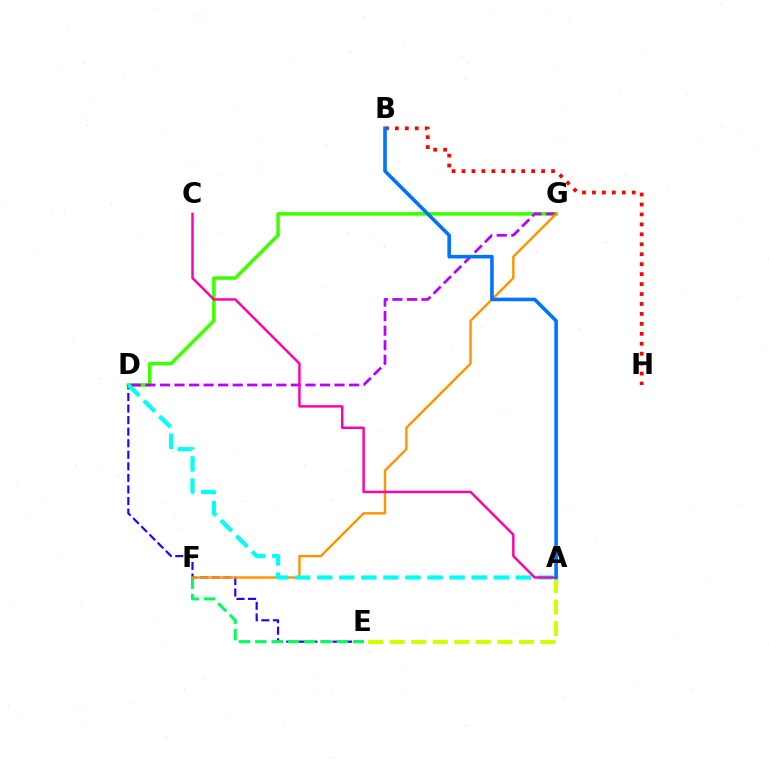{('D', 'G'): [{'color': '#3dff00', 'line_style': 'solid', 'thickness': 2.55}, {'color': '#b900ff', 'line_style': 'dashed', 'thickness': 1.98}], ('D', 'E'): [{'color': '#2500ff', 'line_style': 'dashed', 'thickness': 1.57}], ('E', 'F'): [{'color': '#00ff5c', 'line_style': 'dashed', 'thickness': 2.22}], ('B', 'H'): [{'color': '#ff0000', 'line_style': 'dotted', 'thickness': 2.7}], ('A', 'E'): [{'color': '#d1ff00', 'line_style': 'dashed', 'thickness': 2.92}], ('F', 'G'): [{'color': '#ff9400', 'line_style': 'solid', 'thickness': 1.74}], ('A', 'D'): [{'color': '#00fff6', 'line_style': 'dashed', 'thickness': 3.0}], ('A', 'C'): [{'color': '#ff00ac', 'line_style': 'solid', 'thickness': 1.76}], ('A', 'B'): [{'color': '#0074ff', 'line_style': 'solid', 'thickness': 2.59}]}